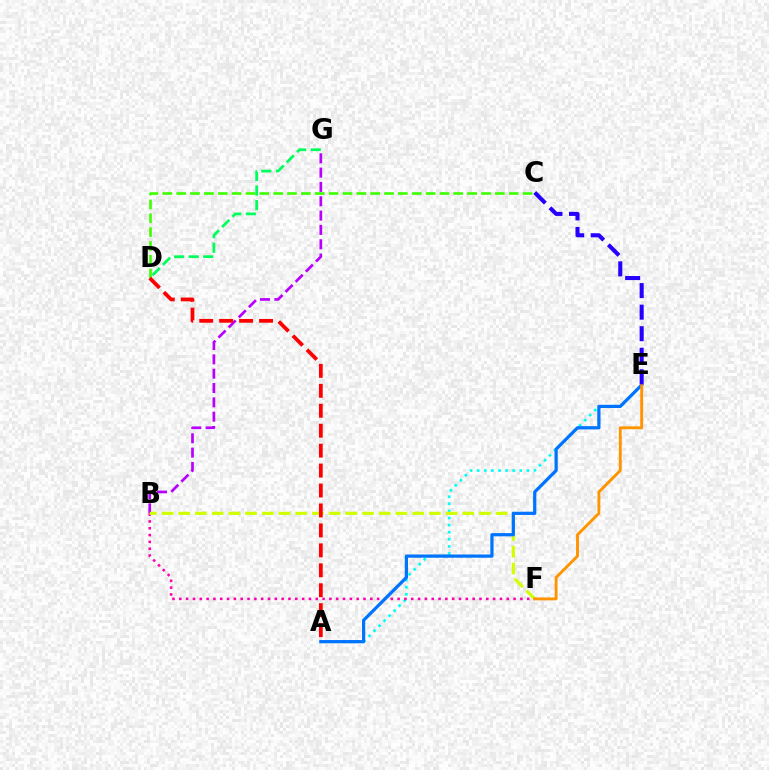{('A', 'E'): [{'color': '#00fff6', 'line_style': 'dotted', 'thickness': 1.93}, {'color': '#0074ff', 'line_style': 'solid', 'thickness': 2.32}], ('B', 'F'): [{'color': '#ff00ac', 'line_style': 'dotted', 'thickness': 1.85}, {'color': '#d1ff00', 'line_style': 'dashed', 'thickness': 2.27}], ('B', 'G'): [{'color': '#b900ff', 'line_style': 'dashed', 'thickness': 1.95}], ('C', 'D'): [{'color': '#3dff00', 'line_style': 'dashed', 'thickness': 1.88}], ('D', 'G'): [{'color': '#00ff5c', 'line_style': 'dashed', 'thickness': 1.98}], ('A', 'D'): [{'color': '#ff0000', 'line_style': 'dashed', 'thickness': 2.71}], ('E', 'F'): [{'color': '#ff9400', 'line_style': 'solid', 'thickness': 2.08}], ('C', 'E'): [{'color': '#2500ff', 'line_style': 'dashed', 'thickness': 2.93}]}